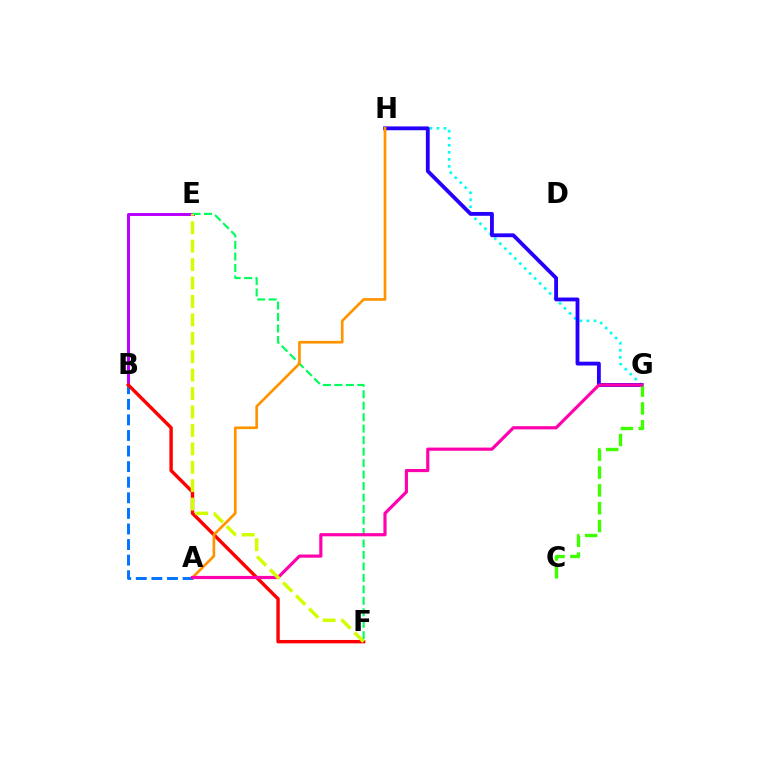{('B', 'E'): [{'color': '#b900ff', 'line_style': 'solid', 'thickness': 2.13}], ('G', 'H'): [{'color': '#00fff6', 'line_style': 'dotted', 'thickness': 1.91}, {'color': '#2500ff', 'line_style': 'solid', 'thickness': 2.76}], ('C', 'G'): [{'color': '#3dff00', 'line_style': 'dashed', 'thickness': 2.42}], ('E', 'F'): [{'color': '#00ff5c', 'line_style': 'dashed', 'thickness': 1.56}, {'color': '#d1ff00', 'line_style': 'dashed', 'thickness': 2.5}], ('A', 'B'): [{'color': '#0074ff', 'line_style': 'dashed', 'thickness': 2.12}], ('B', 'F'): [{'color': '#ff0000', 'line_style': 'solid', 'thickness': 2.44}], ('A', 'H'): [{'color': '#ff9400', 'line_style': 'solid', 'thickness': 1.94}], ('A', 'G'): [{'color': '#ff00ac', 'line_style': 'solid', 'thickness': 2.28}]}